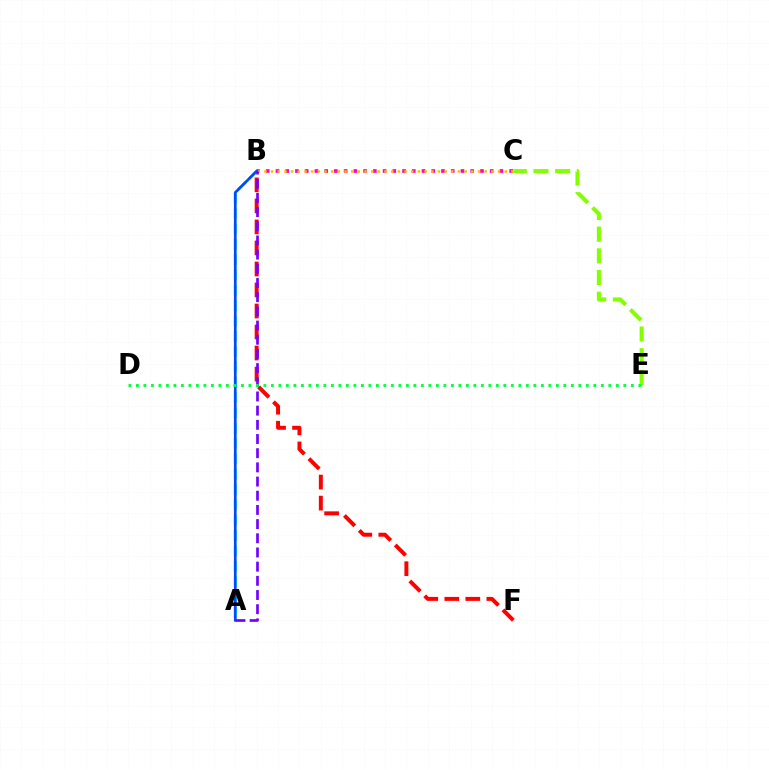{('B', 'F'): [{'color': '#ff0000', 'line_style': 'dashed', 'thickness': 2.86}], ('C', 'E'): [{'color': '#84ff00', 'line_style': 'dashed', 'thickness': 2.95}], ('B', 'C'): [{'color': '#ff00cf', 'line_style': 'dotted', 'thickness': 2.65}, {'color': '#ffbd00', 'line_style': 'dotted', 'thickness': 1.81}], ('A', 'B'): [{'color': '#00fff6', 'line_style': 'dashed', 'thickness': 2.08}, {'color': '#004bff', 'line_style': 'solid', 'thickness': 1.94}, {'color': '#7200ff', 'line_style': 'dashed', 'thickness': 1.93}], ('D', 'E'): [{'color': '#00ff39', 'line_style': 'dotted', 'thickness': 2.04}]}